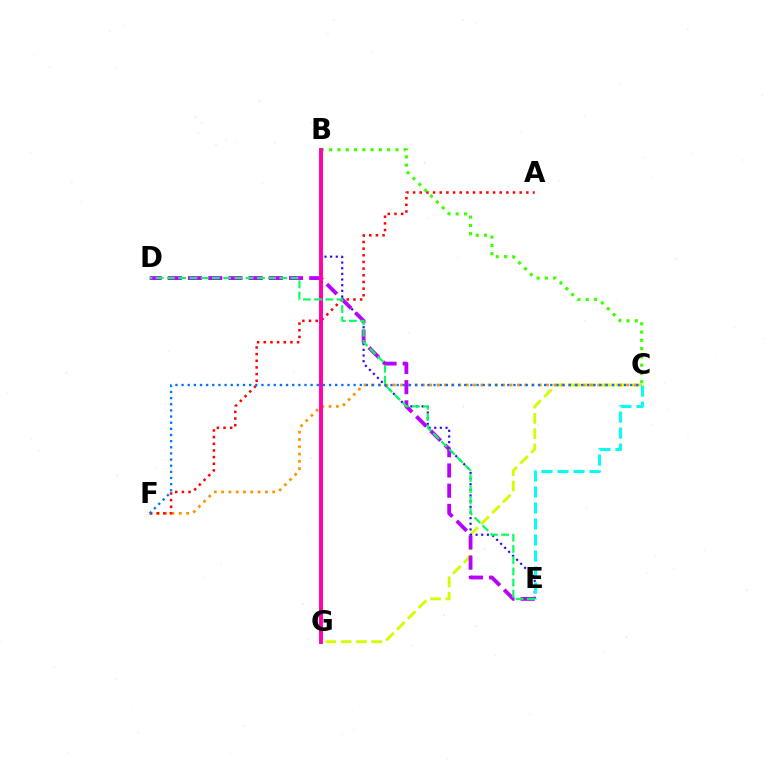{('C', 'G'): [{'color': '#d1ff00', 'line_style': 'dashed', 'thickness': 2.08}], ('B', 'E'): [{'color': '#2500ff', 'line_style': 'dotted', 'thickness': 1.54}], ('C', 'F'): [{'color': '#ff9400', 'line_style': 'dotted', 'thickness': 1.98}, {'color': '#0074ff', 'line_style': 'dotted', 'thickness': 1.67}], ('A', 'F'): [{'color': '#ff0000', 'line_style': 'dotted', 'thickness': 1.81}], ('D', 'E'): [{'color': '#b900ff', 'line_style': 'dashed', 'thickness': 2.75}, {'color': '#00ff5c', 'line_style': 'dashed', 'thickness': 1.53}], ('B', 'C'): [{'color': '#3dff00', 'line_style': 'dotted', 'thickness': 2.25}], ('B', 'G'): [{'color': '#ff00ac', 'line_style': 'solid', 'thickness': 2.81}], ('C', 'E'): [{'color': '#00fff6', 'line_style': 'dashed', 'thickness': 2.17}]}